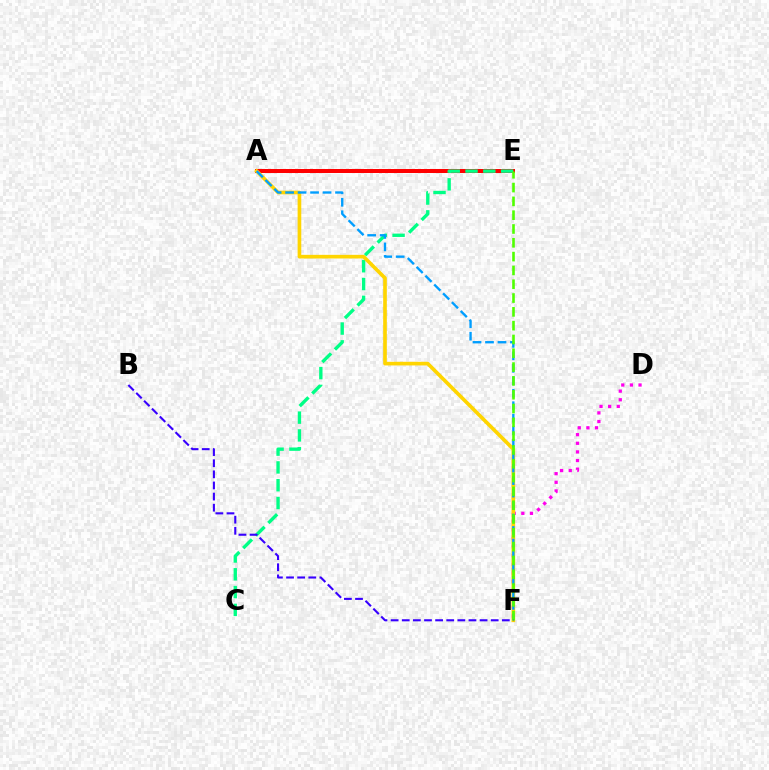{('A', 'E'): [{'color': '#ff0000', 'line_style': 'solid', 'thickness': 2.89}], ('D', 'F'): [{'color': '#ff00ed', 'line_style': 'dotted', 'thickness': 2.34}], ('C', 'E'): [{'color': '#00ff86', 'line_style': 'dashed', 'thickness': 2.42}], ('A', 'F'): [{'color': '#ffd500', 'line_style': 'solid', 'thickness': 2.63}, {'color': '#009eff', 'line_style': 'dashed', 'thickness': 1.7}], ('E', 'F'): [{'color': '#4fff00', 'line_style': 'dashed', 'thickness': 1.88}], ('B', 'F'): [{'color': '#3700ff', 'line_style': 'dashed', 'thickness': 1.51}]}